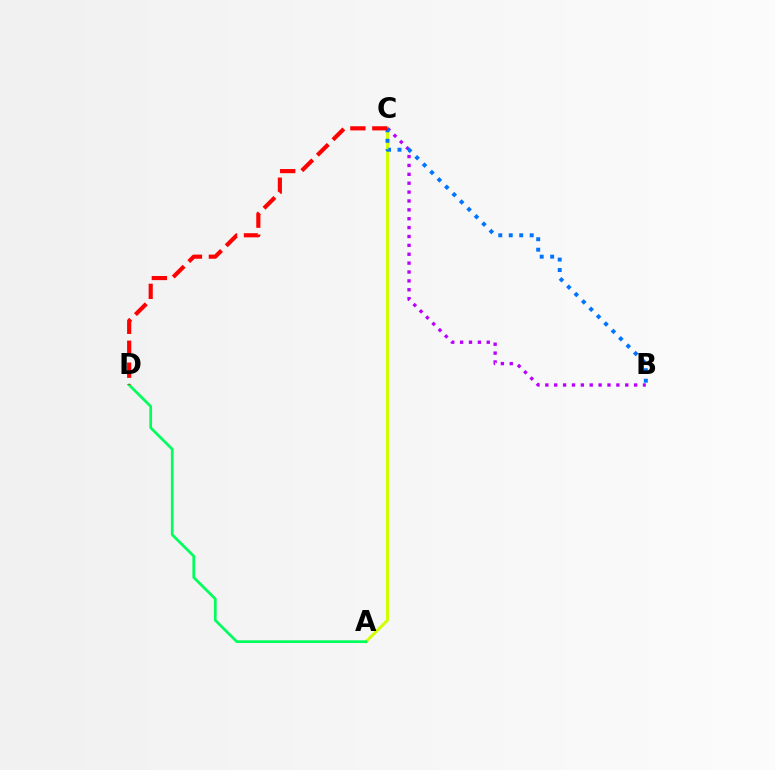{('A', 'C'): [{'color': '#d1ff00', 'line_style': 'solid', 'thickness': 2.16}], ('A', 'D'): [{'color': '#00ff5c', 'line_style': 'solid', 'thickness': 1.96}], ('B', 'C'): [{'color': '#b900ff', 'line_style': 'dotted', 'thickness': 2.41}, {'color': '#0074ff', 'line_style': 'dotted', 'thickness': 2.84}], ('C', 'D'): [{'color': '#ff0000', 'line_style': 'dashed', 'thickness': 2.98}]}